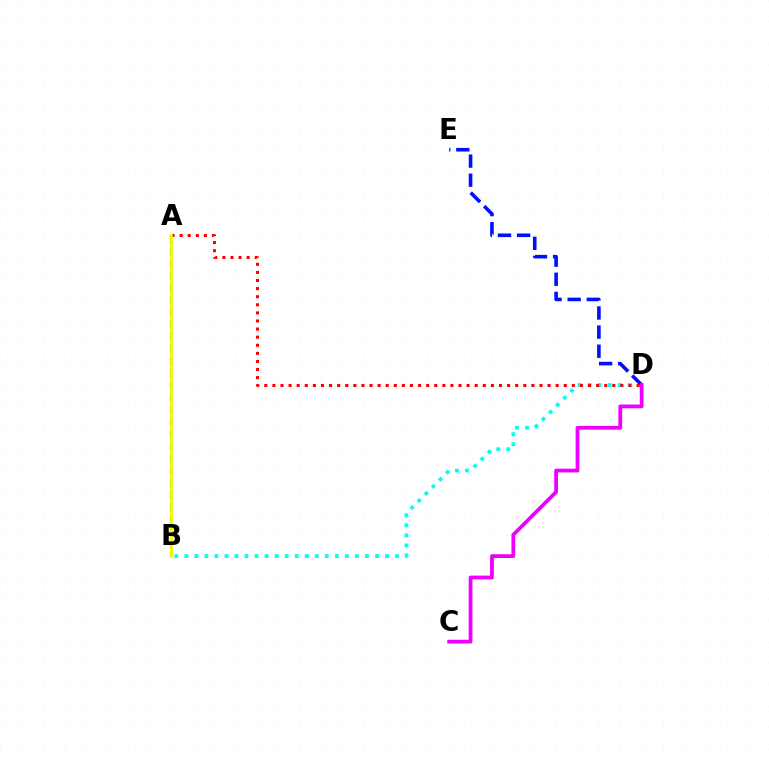{('B', 'D'): [{'color': '#00fff6', 'line_style': 'dotted', 'thickness': 2.73}], ('D', 'E'): [{'color': '#0010ff', 'line_style': 'dashed', 'thickness': 2.6}], ('A', 'B'): [{'color': '#08ff00', 'line_style': 'dashed', 'thickness': 1.66}, {'color': '#fcf500', 'line_style': 'solid', 'thickness': 1.93}], ('A', 'D'): [{'color': '#ff0000', 'line_style': 'dotted', 'thickness': 2.2}], ('C', 'D'): [{'color': '#ee00ff', 'line_style': 'solid', 'thickness': 2.72}]}